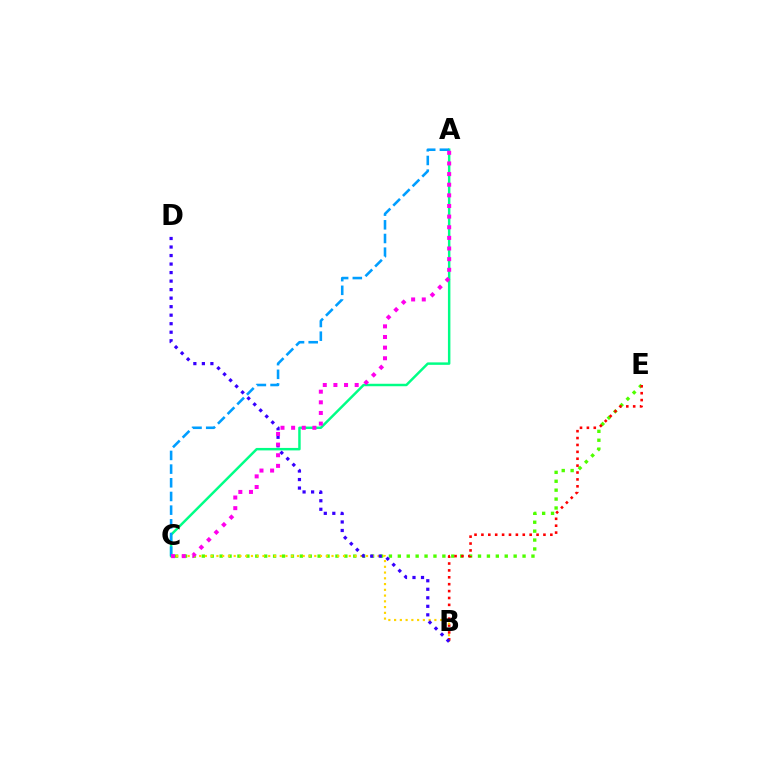{('A', 'C'): [{'color': '#00ff86', 'line_style': 'solid', 'thickness': 1.77}, {'color': '#009eff', 'line_style': 'dashed', 'thickness': 1.86}, {'color': '#ff00ed', 'line_style': 'dotted', 'thickness': 2.89}], ('C', 'E'): [{'color': '#4fff00', 'line_style': 'dotted', 'thickness': 2.42}], ('B', 'E'): [{'color': '#ff0000', 'line_style': 'dotted', 'thickness': 1.87}], ('B', 'C'): [{'color': '#ffd500', 'line_style': 'dotted', 'thickness': 1.56}], ('B', 'D'): [{'color': '#3700ff', 'line_style': 'dotted', 'thickness': 2.31}]}